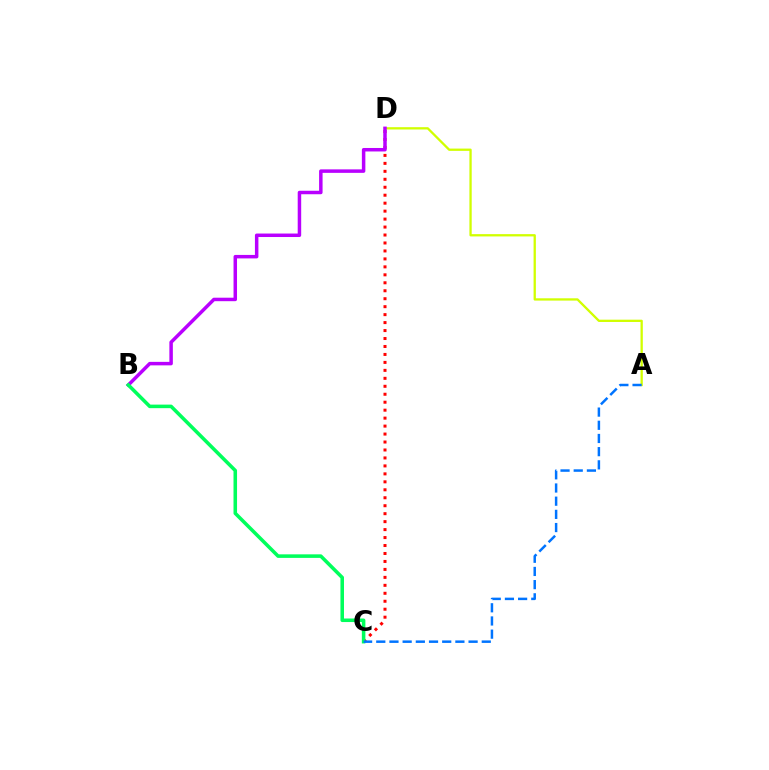{('A', 'D'): [{'color': '#d1ff00', 'line_style': 'solid', 'thickness': 1.65}], ('C', 'D'): [{'color': '#ff0000', 'line_style': 'dotted', 'thickness': 2.16}], ('B', 'D'): [{'color': '#b900ff', 'line_style': 'solid', 'thickness': 2.51}], ('B', 'C'): [{'color': '#00ff5c', 'line_style': 'solid', 'thickness': 2.56}], ('A', 'C'): [{'color': '#0074ff', 'line_style': 'dashed', 'thickness': 1.79}]}